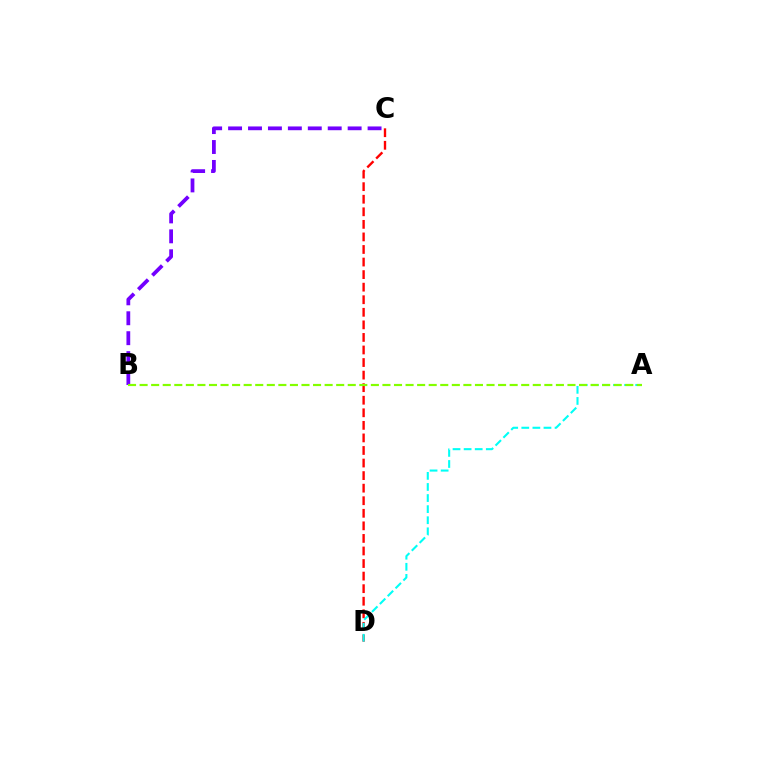{('C', 'D'): [{'color': '#ff0000', 'line_style': 'dashed', 'thickness': 1.71}], ('B', 'C'): [{'color': '#7200ff', 'line_style': 'dashed', 'thickness': 2.71}], ('A', 'D'): [{'color': '#00fff6', 'line_style': 'dashed', 'thickness': 1.51}], ('A', 'B'): [{'color': '#84ff00', 'line_style': 'dashed', 'thickness': 1.57}]}